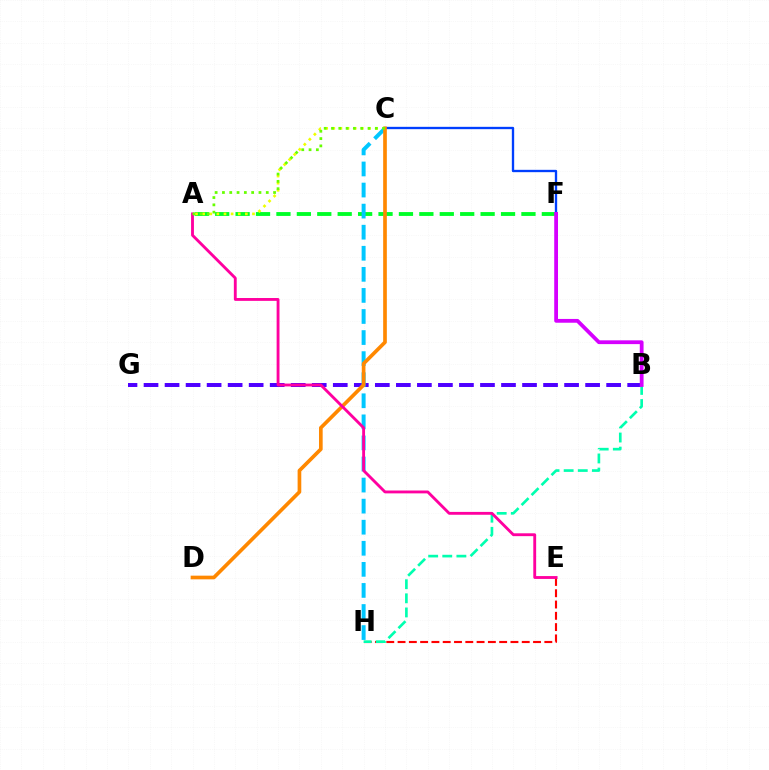{('E', 'H'): [{'color': '#ff0000', 'line_style': 'dashed', 'thickness': 1.53}], ('B', 'G'): [{'color': '#4f00ff', 'line_style': 'dashed', 'thickness': 2.86}], ('A', 'F'): [{'color': '#00ff27', 'line_style': 'dashed', 'thickness': 2.77}], ('A', 'C'): [{'color': '#eeff00', 'line_style': 'dotted', 'thickness': 1.94}, {'color': '#66ff00', 'line_style': 'dotted', 'thickness': 1.98}], ('C', 'F'): [{'color': '#003fff', 'line_style': 'solid', 'thickness': 1.68}], ('B', 'H'): [{'color': '#00ffaf', 'line_style': 'dashed', 'thickness': 1.92}], ('C', 'H'): [{'color': '#00c7ff', 'line_style': 'dashed', 'thickness': 2.86}], ('C', 'D'): [{'color': '#ff8800', 'line_style': 'solid', 'thickness': 2.64}], ('B', 'F'): [{'color': '#d600ff', 'line_style': 'solid', 'thickness': 2.73}], ('A', 'E'): [{'color': '#ff00a0', 'line_style': 'solid', 'thickness': 2.06}]}